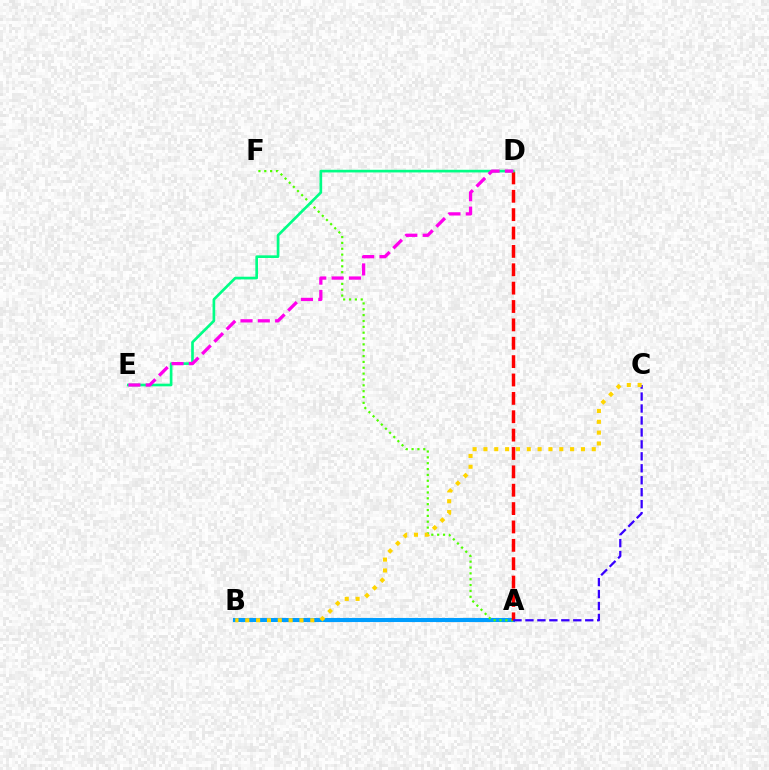{('A', 'B'): [{'color': '#009eff', 'line_style': 'solid', 'thickness': 2.94}], ('A', 'F'): [{'color': '#4fff00', 'line_style': 'dotted', 'thickness': 1.59}], ('A', 'D'): [{'color': '#ff0000', 'line_style': 'dashed', 'thickness': 2.5}], ('A', 'C'): [{'color': '#3700ff', 'line_style': 'dashed', 'thickness': 1.62}], ('B', 'C'): [{'color': '#ffd500', 'line_style': 'dotted', 'thickness': 2.94}], ('D', 'E'): [{'color': '#00ff86', 'line_style': 'solid', 'thickness': 1.92}, {'color': '#ff00ed', 'line_style': 'dashed', 'thickness': 2.35}]}